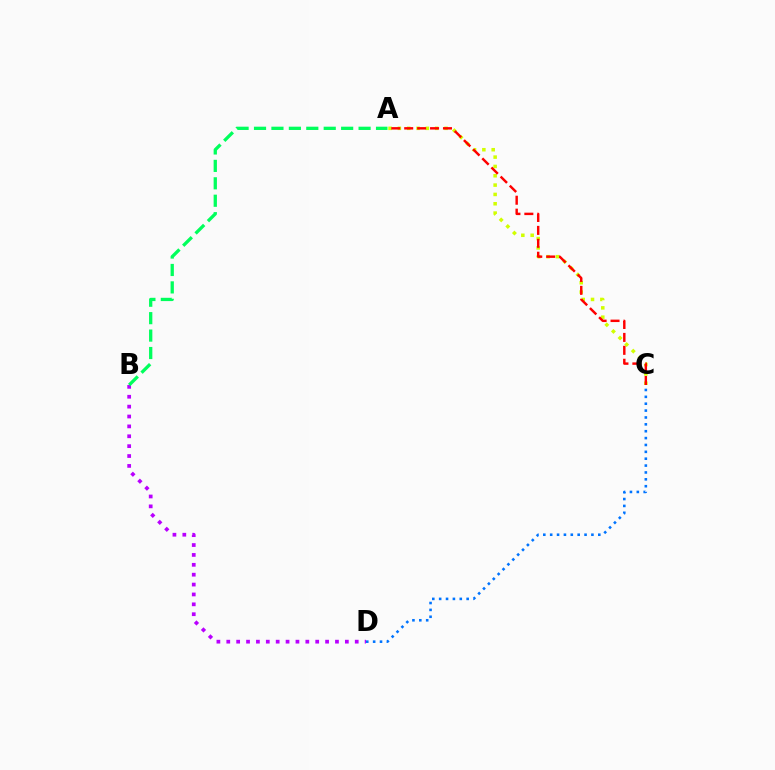{('C', 'D'): [{'color': '#0074ff', 'line_style': 'dotted', 'thickness': 1.87}], ('A', 'C'): [{'color': '#d1ff00', 'line_style': 'dotted', 'thickness': 2.53}, {'color': '#ff0000', 'line_style': 'dashed', 'thickness': 1.76}], ('B', 'D'): [{'color': '#b900ff', 'line_style': 'dotted', 'thickness': 2.68}], ('A', 'B'): [{'color': '#00ff5c', 'line_style': 'dashed', 'thickness': 2.37}]}